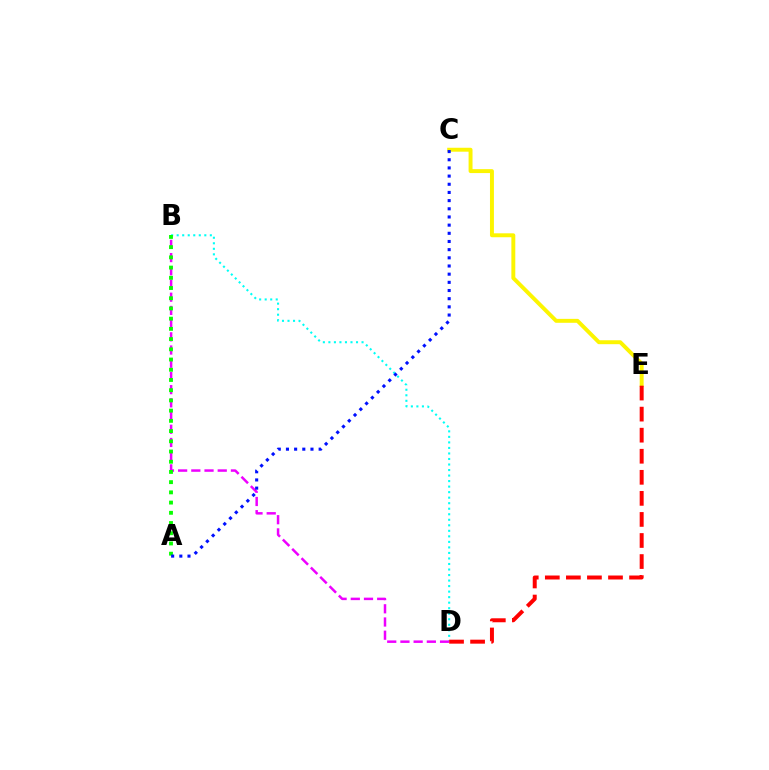{('B', 'D'): [{'color': '#00fff6', 'line_style': 'dotted', 'thickness': 1.5}, {'color': '#ee00ff', 'line_style': 'dashed', 'thickness': 1.79}], ('C', 'E'): [{'color': '#fcf500', 'line_style': 'solid', 'thickness': 2.83}], ('D', 'E'): [{'color': '#ff0000', 'line_style': 'dashed', 'thickness': 2.86}], ('A', 'B'): [{'color': '#08ff00', 'line_style': 'dotted', 'thickness': 2.78}], ('A', 'C'): [{'color': '#0010ff', 'line_style': 'dotted', 'thickness': 2.22}]}